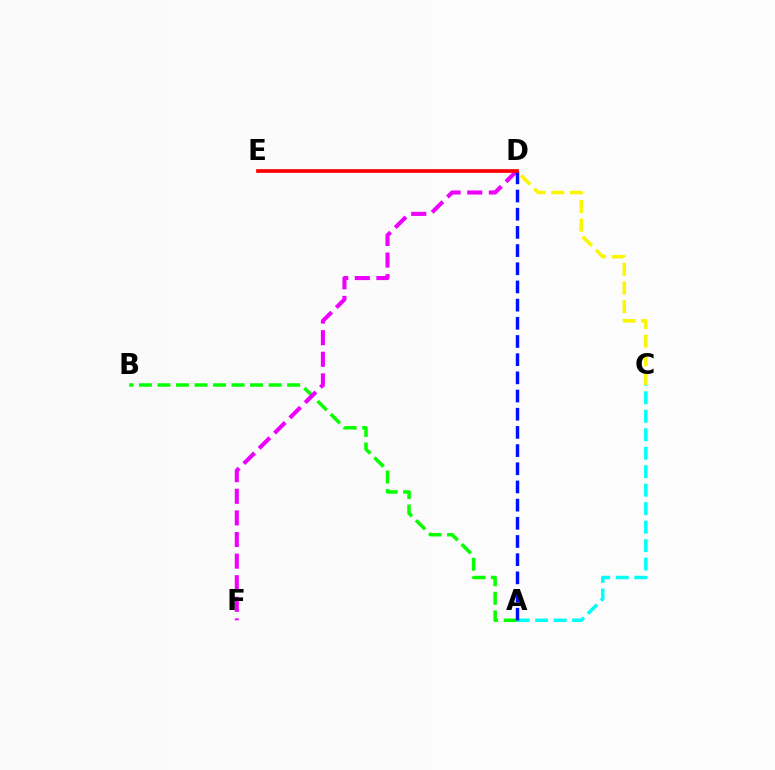{('A', 'B'): [{'color': '#08ff00', 'line_style': 'dashed', 'thickness': 2.52}], ('A', 'C'): [{'color': '#00fff6', 'line_style': 'dashed', 'thickness': 2.51}], ('C', 'D'): [{'color': '#fcf500', 'line_style': 'dashed', 'thickness': 2.54}], ('D', 'F'): [{'color': '#ee00ff', 'line_style': 'dashed', 'thickness': 2.94}], ('A', 'D'): [{'color': '#0010ff', 'line_style': 'dashed', 'thickness': 2.47}], ('D', 'E'): [{'color': '#ff0000', 'line_style': 'solid', 'thickness': 2.67}]}